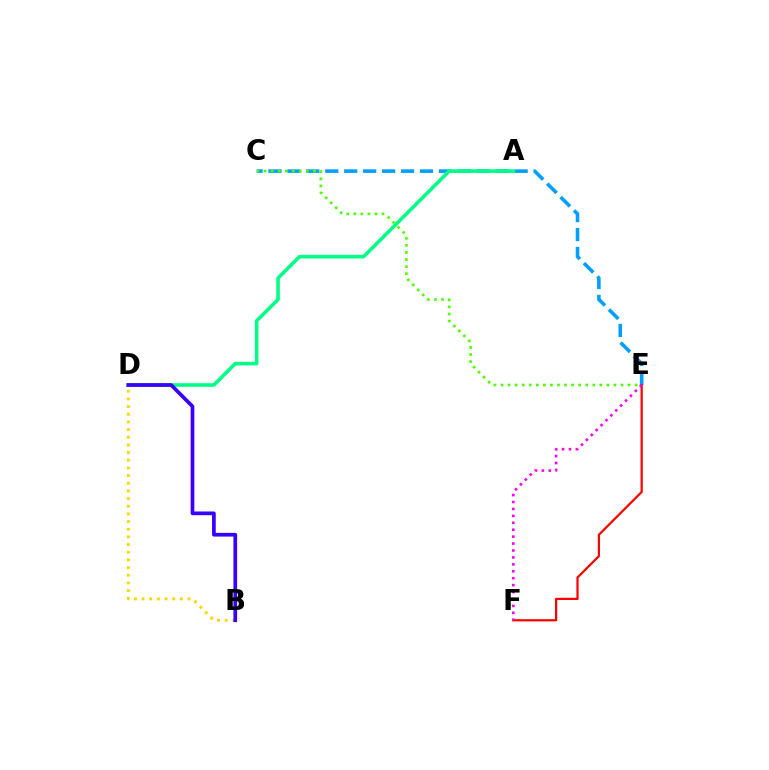{('C', 'E'): [{'color': '#009eff', 'line_style': 'dashed', 'thickness': 2.57}, {'color': '#4fff00', 'line_style': 'dotted', 'thickness': 1.92}], ('B', 'D'): [{'color': '#ffd500', 'line_style': 'dotted', 'thickness': 2.08}, {'color': '#3700ff', 'line_style': 'solid', 'thickness': 2.66}], ('A', 'D'): [{'color': '#00ff86', 'line_style': 'solid', 'thickness': 2.59}], ('E', 'F'): [{'color': '#ff0000', 'line_style': 'solid', 'thickness': 1.6}, {'color': '#ff00ed', 'line_style': 'dotted', 'thickness': 1.88}]}